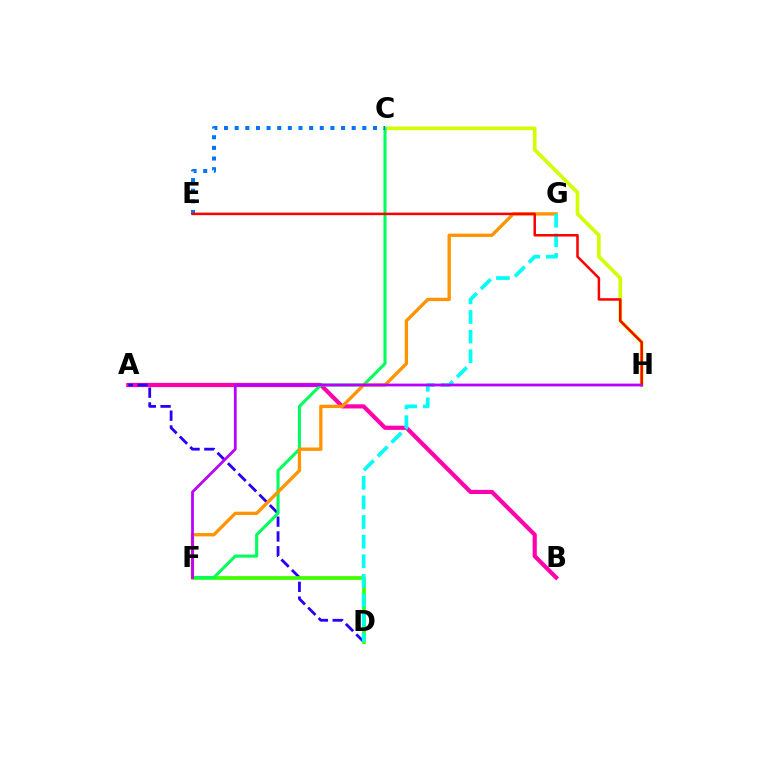{('A', 'B'): [{'color': '#ff00ac', 'line_style': 'solid', 'thickness': 2.99}], ('A', 'D'): [{'color': '#2500ff', 'line_style': 'dashed', 'thickness': 2.01}], ('C', 'H'): [{'color': '#d1ff00', 'line_style': 'solid', 'thickness': 2.64}], ('D', 'F'): [{'color': '#3dff00', 'line_style': 'solid', 'thickness': 2.68}], ('C', 'F'): [{'color': '#00ff5c', 'line_style': 'solid', 'thickness': 2.21}], ('F', 'G'): [{'color': '#ff9400', 'line_style': 'solid', 'thickness': 2.39}], ('C', 'E'): [{'color': '#0074ff', 'line_style': 'dotted', 'thickness': 2.89}], ('D', 'G'): [{'color': '#00fff6', 'line_style': 'dashed', 'thickness': 2.66}], ('E', 'H'): [{'color': '#ff0000', 'line_style': 'solid', 'thickness': 1.82}], ('F', 'H'): [{'color': '#b900ff', 'line_style': 'solid', 'thickness': 1.99}]}